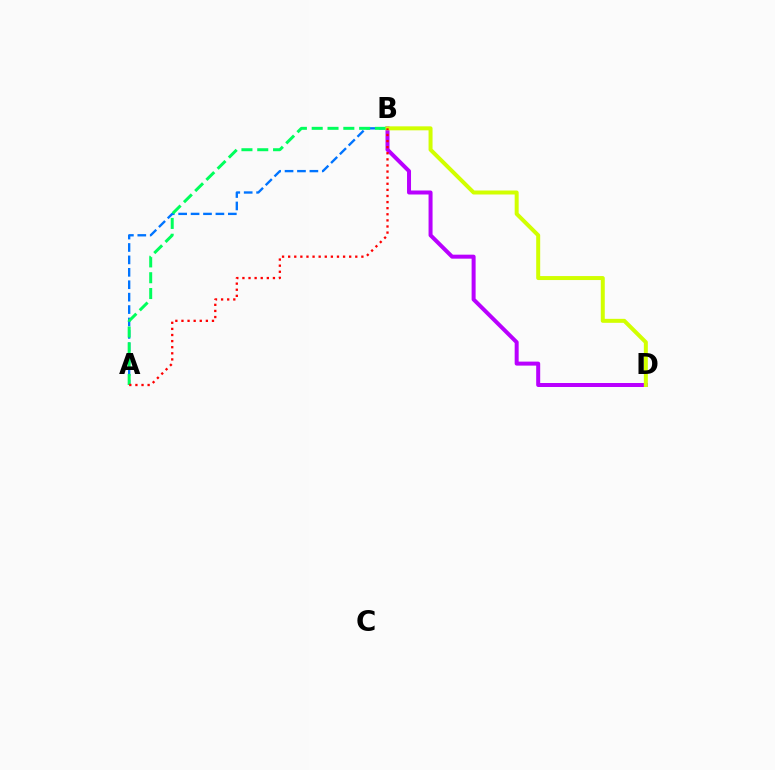{('B', 'D'): [{'color': '#b900ff', 'line_style': 'solid', 'thickness': 2.88}, {'color': '#d1ff00', 'line_style': 'solid', 'thickness': 2.87}], ('A', 'B'): [{'color': '#0074ff', 'line_style': 'dashed', 'thickness': 1.69}, {'color': '#00ff5c', 'line_style': 'dashed', 'thickness': 2.15}, {'color': '#ff0000', 'line_style': 'dotted', 'thickness': 1.66}]}